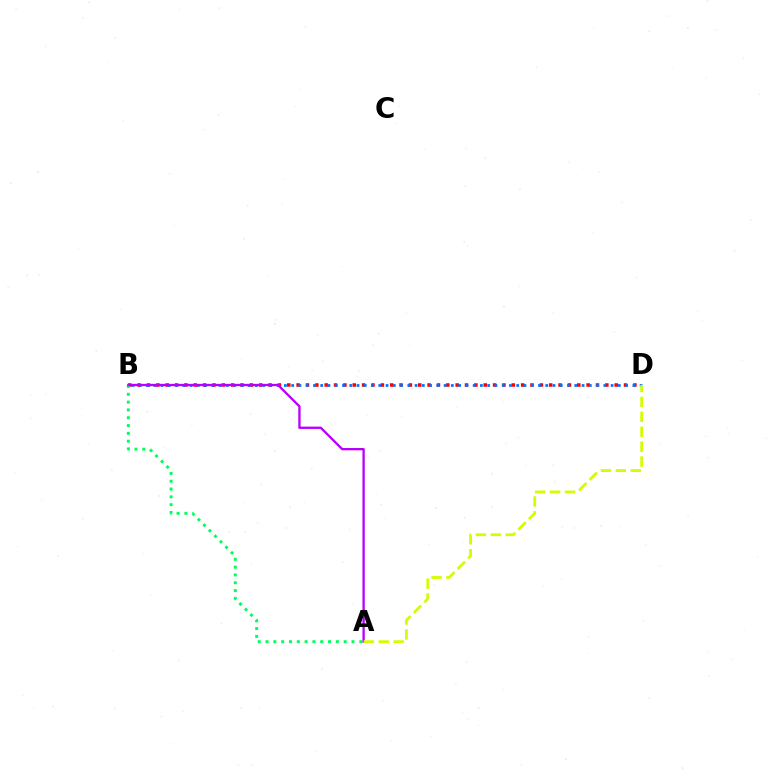{('B', 'D'): [{'color': '#ff0000', 'line_style': 'dotted', 'thickness': 2.54}, {'color': '#0074ff', 'line_style': 'dotted', 'thickness': 1.97}], ('A', 'B'): [{'color': '#00ff5c', 'line_style': 'dotted', 'thickness': 2.12}, {'color': '#b900ff', 'line_style': 'solid', 'thickness': 1.67}], ('A', 'D'): [{'color': '#d1ff00', 'line_style': 'dashed', 'thickness': 2.03}]}